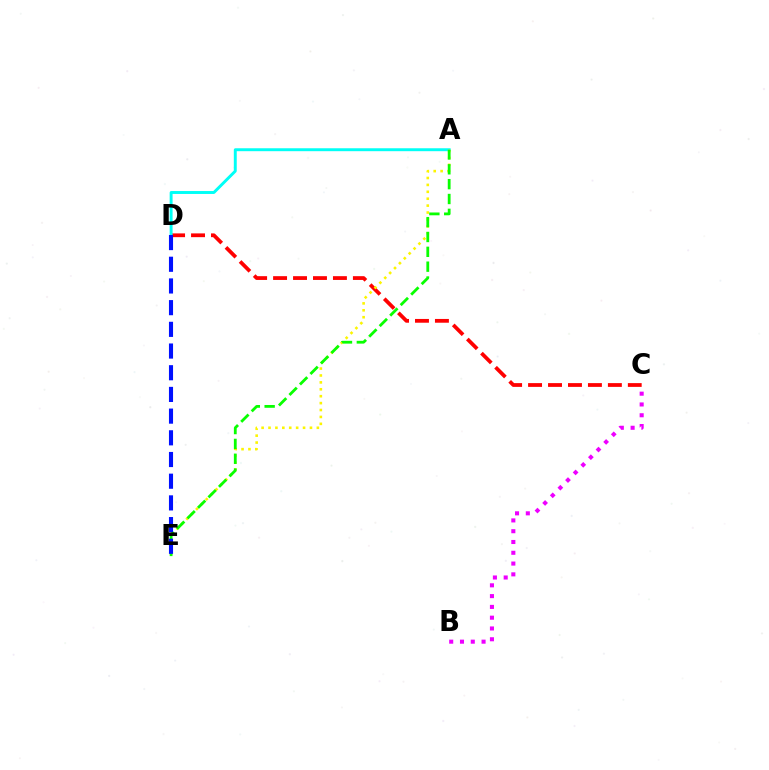{('B', 'C'): [{'color': '#ee00ff', 'line_style': 'dotted', 'thickness': 2.93}], ('C', 'D'): [{'color': '#ff0000', 'line_style': 'dashed', 'thickness': 2.71}], ('A', 'D'): [{'color': '#00fff6', 'line_style': 'solid', 'thickness': 2.11}], ('A', 'E'): [{'color': '#fcf500', 'line_style': 'dotted', 'thickness': 1.88}, {'color': '#08ff00', 'line_style': 'dashed', 'thickness': 2.02}], ('D', 'E'): [{'color': '#0010ff', 'line_style': 'dashed', 'thickness': 2.95}]}